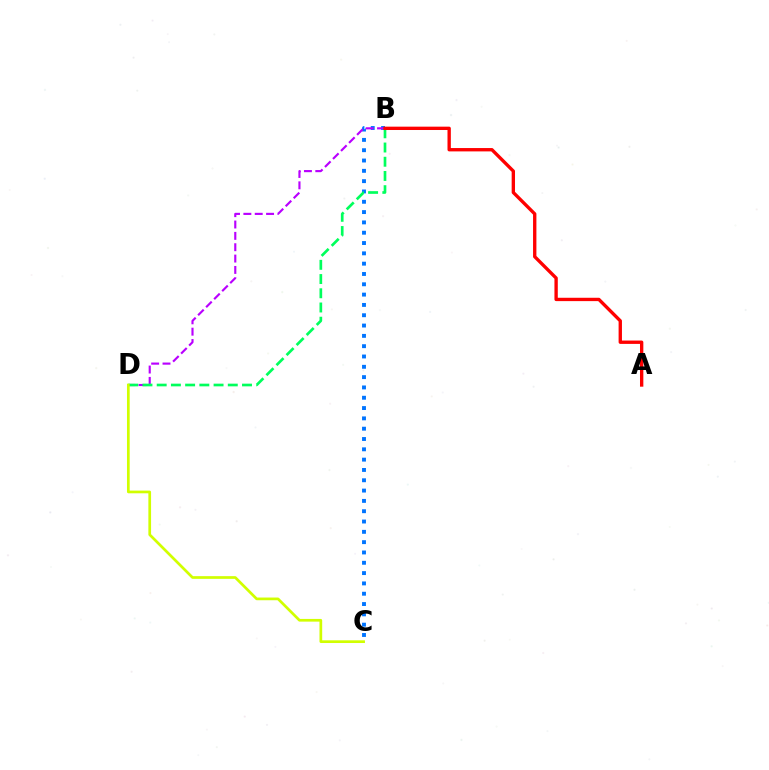{('B', 'C'): [{'color': '#0074ff', 'line_style': 'dotted', 'thickness': 2.8}], ('B', 'D'): [{'color': '#b900ff', 'line_style': 'dashed', 'thickness': 1.54}, {'color': '#00ff5c', 'line_style': 'dashed', 'thickness': 1.93}], ('A', 'B'): [{'color': '#ff0000', 'line_style': 'solid', 'thickness': 2.41}], ('C', 'D'): [{'color': '#d1ff00', 'line_style': 'solid', 'thickness': 1.95}]}